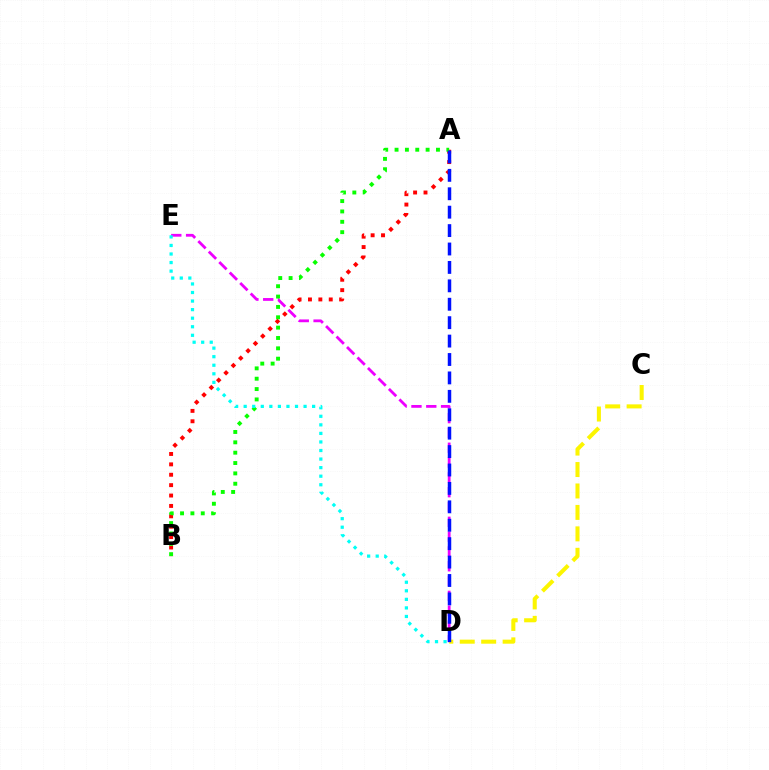{('D', 'E'): [{'color': '#ee00ff', 'line_style': 'dashed', 'thickness': 2.01}, {'color': '#00fff6', 'line_style': 'dotted', 'thickness': 2.32}], ('C', 'D'): [{'color': '#fcf500', 'line_style': 'dashed', 'thickness': 2.91}], ('A', 'B'): [{'color': '#ff0000', 'line_style': 'dotted', 'thickness': 2.82}, {'color': '#08ff00', 'line_style': 'dotted', 'thickness': 2.81}], ('A', 'D'): [{'color': '#0010ff', 'line_style': 'dashed', 'thickness': 2.5}]}